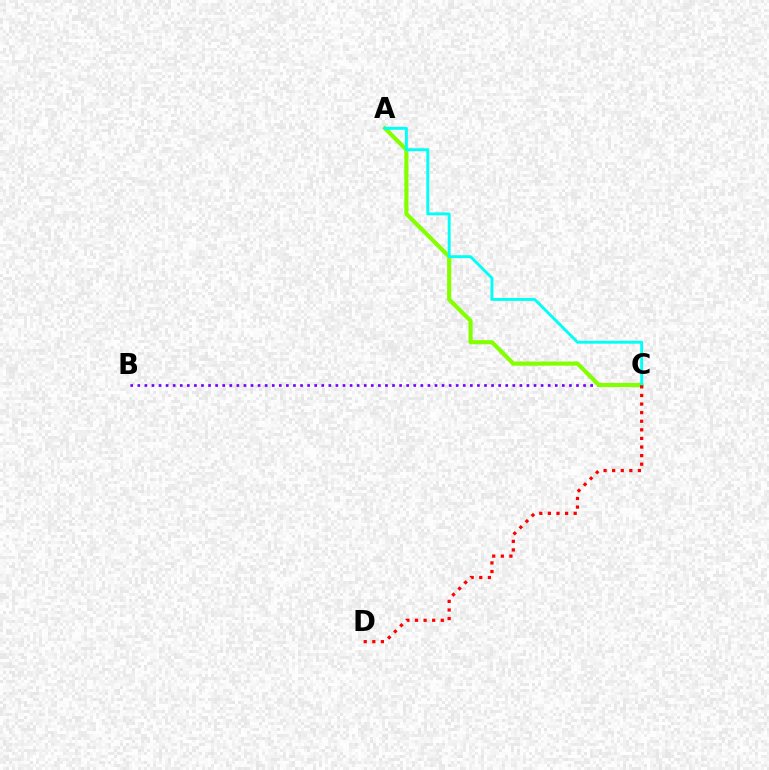{('B', 'C'): [{'color': '#7200ff', 'line_style': 'dotted', 'thickness': 1.92}], ('A', 'C'): [{'color': '#84ff00', 'line_style': 'solid', 'thickness': 2.98}, {'color': '#00fff6', 'line_style': 'solid', 'thickness': 2.08}], ('C', 'D'): [{'color': '#ff0000', 'line_style': 'dotted', 'thickness': 2.33}]}